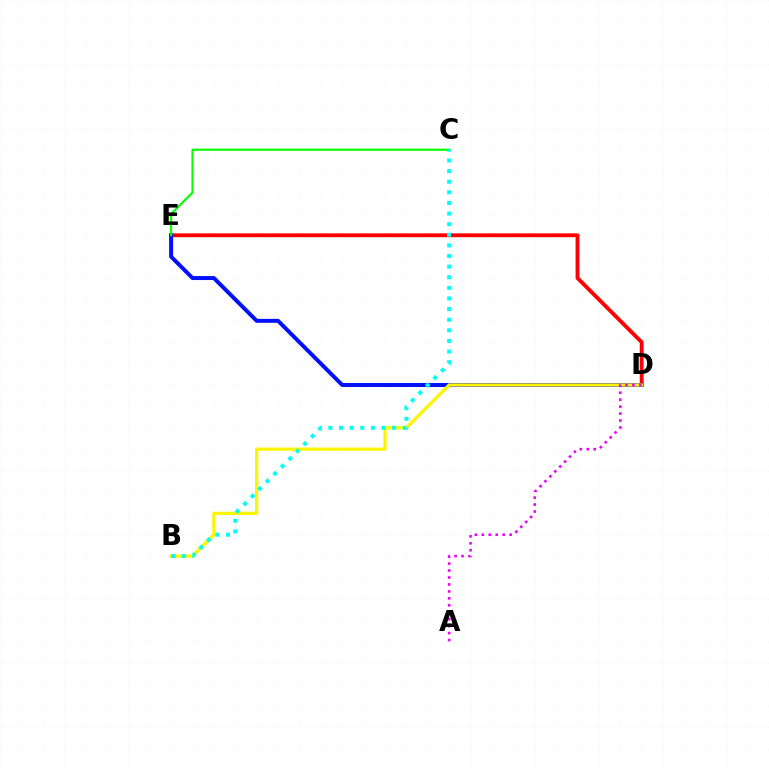{('D', 'E'): [{'color': '#ff0000', 'line_style': 'solid', 'thickness': 2.77}, {'color': '#0010ff', 'line_style': 'solid', 'thickness': 2.86}], ('B', 'D'): [{'color': '#fcf500', 'line_style': 'solid', 'thickness': 2.34}], ('A', 'D'): [{'color': '#ee00ff', 'line_style': 'dotted', 'thickness': 1.89}], ('C', 'E'): [{'color': '#08ff00', 'line_style': 'solid', 'thickness': 1.55}], ('B', 'C'): [{'color': '#00fff6', 'line_style': 'dotted', 'thickness': 2.88}]}